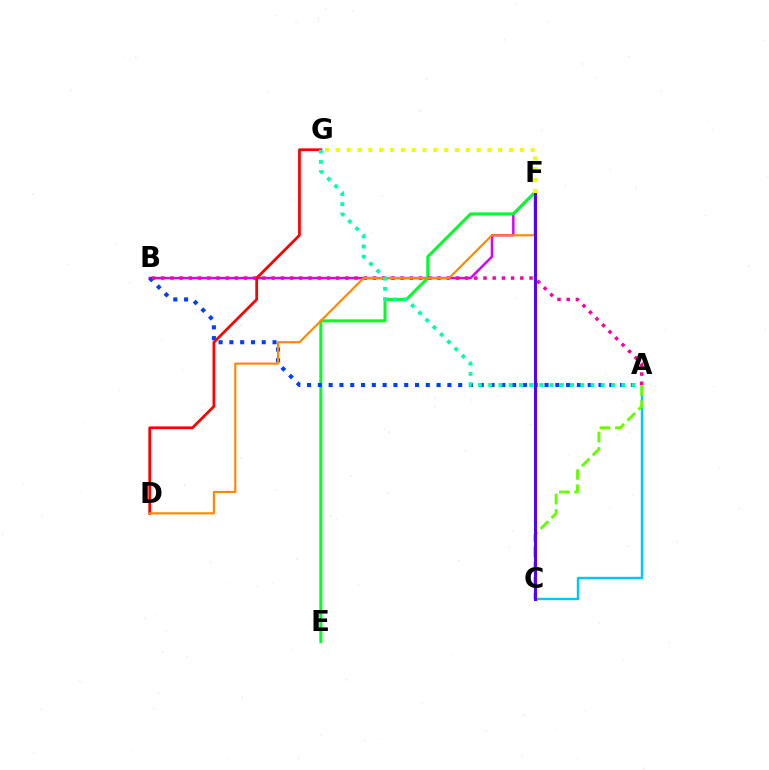{('B', 'F'): [{'color': '#d600ff', 'line_style': 'solid', 'thickness': 1.77}], ('A', 'C'): [{'color': '#00c7ff', 'line_style': 'solid', 'thickness': 1.73}, {'color': '#66ff00', 'line_style': 'dashed', 'thickness': 2.09}], ('E', 'F'): [{'color': '#00ff27', 'line_style': 'solid', 'thickness': 2.15}], ('A', 'B'): [{'color': '#003fff', 'line_style': 'dotted', 'thickness': 2.93}, {'color': '#ff00a0', 'line_style': 'dotted', 'thickness': 2.5}], ('D', 'G'): [{'color': '#ff0000', 'line_style': 'solid', 'thickness': 1.98}], ('D', 'F'): [{'color': '#ff8800', 'line_style': 'solid', 'thickness': 1.55}], ('A', 'G'): [{'color': '#00ffaf', 'line_style': 'dotted', 'thickness': 2.78}], ('C', 'F'): [{'color': '#4f00ff', 'line_style': 'solid', 'thickness': 2.13}], ('F', 'G'): [{'color': '#eeff00', 'line_style': 'dotted', 'thickness': 2.94}]}